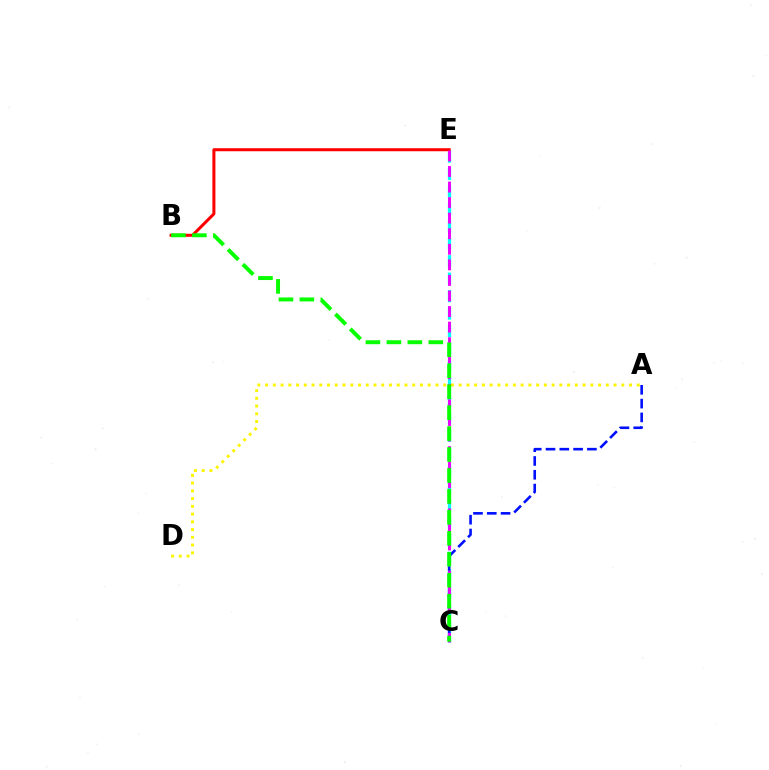{('C', 'E'): [{'color': '#00fff6', 'line_style': 'dashed', 'thickness': 2.37}, {'color': '#ee00ff', 'line_style': 'dashed', 'thickness': 2.11}], ('B', 'E'): [{'color': '#ff0000', 'line_style': 'solid', 'thickness': 2.18}], ('A', 'C'): [{'color': '#0010ff', 'line_style': 'dashed', 'thickness': 1.87}], ('A', 'D'): [{'color': '#fcf500', 'line_style': 'dotted', 'thickness': 2.1}], ('B', 'C'): [{'color': '#08ff00', 'line_style': 'dashed', 'thickness': 2.85}]}